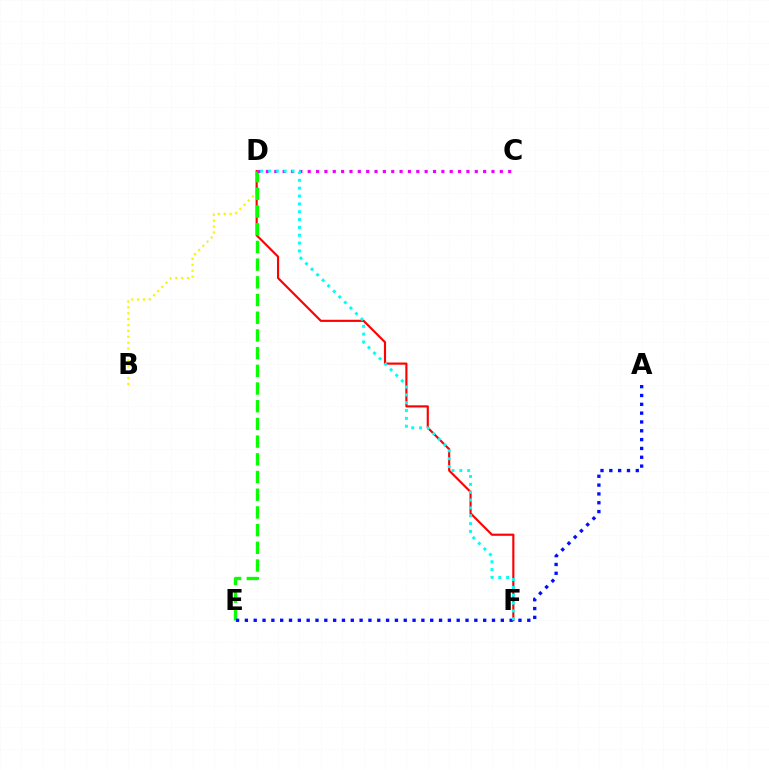{('B', 'D'): [{'color': '#fcf500', 'line_style': 'dotted', 'thickness': 1.6}], ('D', 'F'): [{'color': '#ff0000', 'line_style': 'solid', 'thickness': 1.55}, {'color': '#00fff6', 'line_style': 'dotted', 'thickness': 2.13}], ('D', 'E'): [{'color': '#08ff00', 'line_style': 'dashed', 'thickness': 2.4}], ('A', 'E'): [{'color': '#0010ff', 'line_style': 'dotted', 'thickness': 2.4}], ('C', 'D'): [{'color': '#ee00ff', 'line_style': 'dotted', 'thickness': 2.27}]}